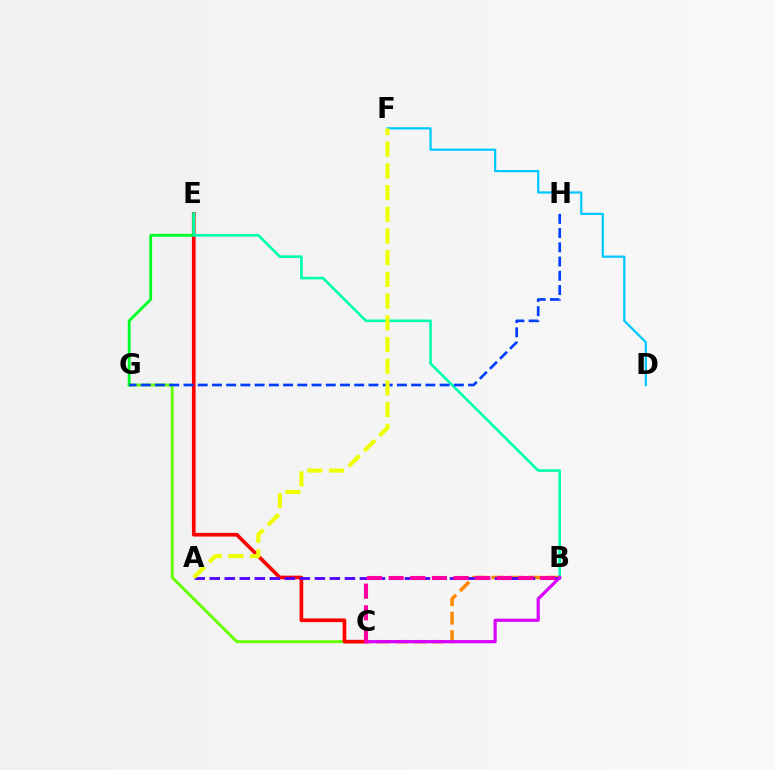{('C', 'G'): [{'color': '#66ff00', 'line_style': 'solid', 'thickness': 2.11}], ('C', 'E'): [{'color': '#ff0000', 'line_style': 'solid', 'thickness': 2.64}], ('B', 'C'): [{'color': '#ff8800', 'line_style': 'dashed', 'thickness': 2.51}, {'color': '#d600ff', 'line_style': 'solid', 'thickness': 2.3}, {'color': '#ff00a0', 'line_style': 'dashed', 'thickness': 2.94}], ('E', 'G'): [{'color': '#00ff27', 'line_style': 'solid', 'thickness': 2.04}], ('A', 'B'): [{'color': '#4f00ff', 'line_style': 'dashed', 'thickness': 2.04}], ('B', 'E'): [{'color': '#00ffaf', 'line_style': 'solid', 'thickness': 1.89}], ('D', 'F'): [{'color': '#00c7ff', 'line_style': 'solid', 'thickness': 1.61}], ('G', 'H'): [{'color': '#003fff', 'line_style': 'dashed', 'thickness': 1.93}], ('A', 'F'): [{'color': '#eeff00', 'line_style': 'dashed', 'thickness': 2.95}]}